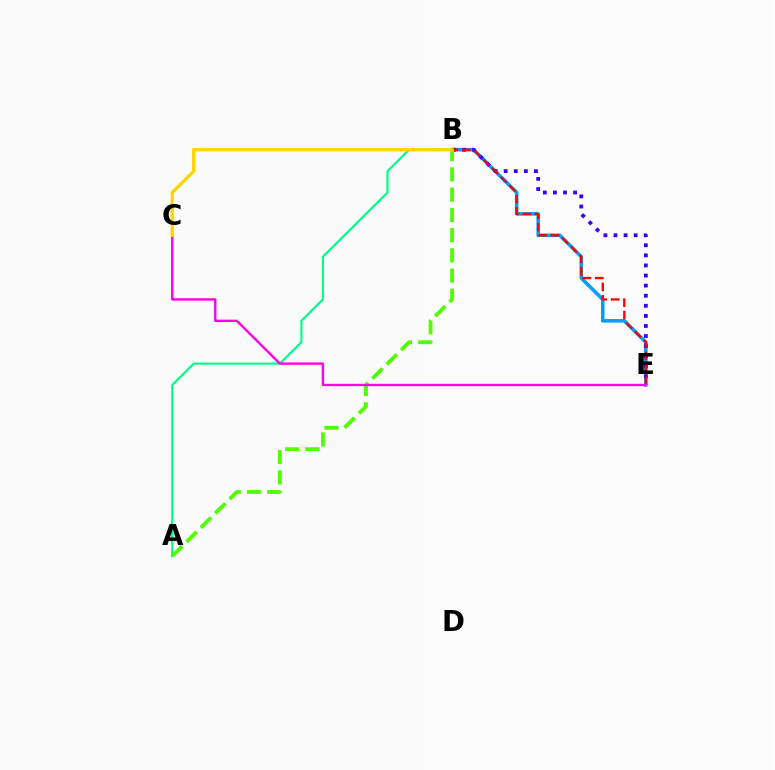{('B', 'E'): [{'color': '#009eff', 'line_style': 'solid', 'thickness': 2.55}, {'color': '#3700ff', 'line_style': 'dotted', 'thickness': 2.74}, {'color': '#ff0000', 'line_style': 'dashed', 'thickness': 1.69}], ('A', 'B'): [{'color': '#00ff86', 'line_style': 'solid', 'thickness': 1.57}, {'color': '#4fff00', 'line_style': 'dashed', 'thickness': 2.75}], ('C', 'E'): [{'color': '#ff00ed', 'line_style': 'solid', 'thickness': 1.72}], ('B', 'C'): [{'color': '#ffd500', 'line_style': 'solid', 'thickness': 2.4}]}